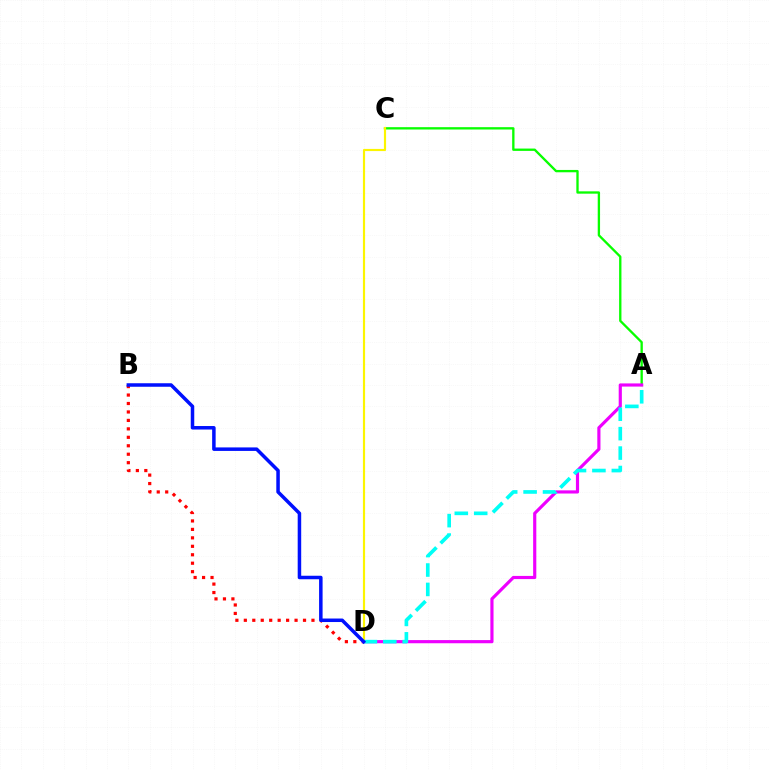{('A', 'C'): [{'color': '#08ff00', 'line_style': 'solid', 'thickness': 1.68}], ('B', 'D'): [{'color': '#ff0000', 'line_style': 'dotted', 'thickness': 2.3}, {'color': '#0010ff', 'line_style': 'solid', 'thickness': 2.53}], ('A', 'D'): [{'color': '#ee00ff', 'line_style': 'solid', 'thickness': 2.28}, {'color': '#00fff6', 'line_style': 'dashed', 'thickness': 2.64}], ('C', 'D'): [{'color': '#fcf500', 'line_style': 'solid', 'thickness': 1.56}]}